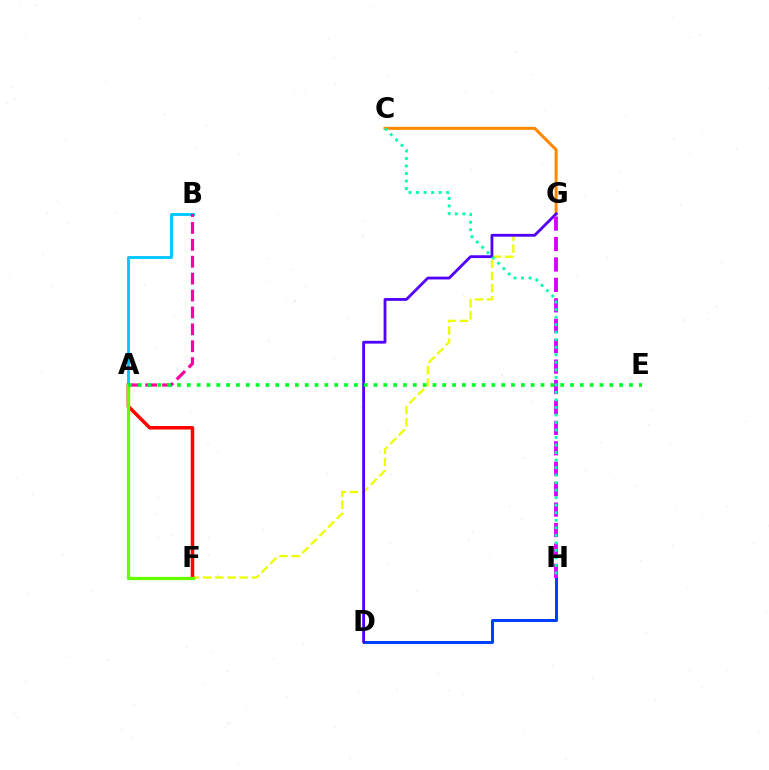{('D', 'H'): [{'color': '#003fff', 'line_style': 'solid', 'thickness': 2.14}], ('C', 'G'): [{'color': '#ff8800', 'line_style': 'solid', 'thickness': 2.16}], ('F', 'G'): [{'color': '#eeff00', 'line_style': 'dashed', 'thickness': 1.65}], ('A', 'F'): [{'color': '#ff0000', 'line_style': 'solid', 'thickness': 2.51}, {'color': '#66ff00', 'line_style': 'solid', 'thickness': 2.36}], ('D', 'G'): [{'color': '#4f00ff', 'line_style': 'solid', 'thickness': 2.02}], ('A', 'B'): [{'color': '#00c7ff', 'line_style': 'solid', 'thickness': 2.08}, {'color': '#ff00a0', 'line_style': 'dashed', 'thickness': 2.3}], ('G', 'H'): [{'color': '#d600ff', 'line_style': 'dashed', 'thickness': 2.78}], ('C', 'H'): [{'color': '#00ffaf', 'line_style': 'dotted', 'thickness': 2.04}], ('A', 'E'): [{'color': '#00ff27', 'line_style': 'dotted', 'thickness': 2.67}]}